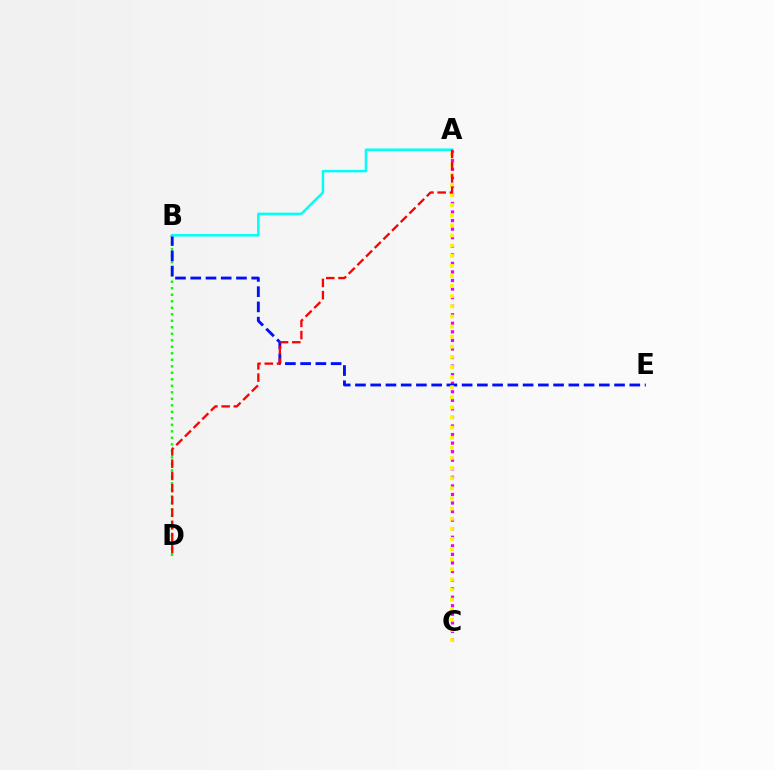{('A', 'C'): [{'color': '#ee00ff', 'line_style': 'dotted', 'thickness': 2.33}, {'color': '#fcf500', 'line_style': 'dotted', 'thickness': 2.75}], ('B', 'D'): [{'color': '#08ff00', 'line_style': 'dotted', 'thickness': 1.77}], ('B', 'E'): [{'color': '#0010ff', 'line_style': 'dashed', 'thickness': 2.07}], ('A', 'B'): [{'color': '#00fff6', 'line_style': 'solid', 'thickness': 1.81}], ('A', 'D'): [{'color': '#ff0000', 'line_style': 'dashed', 'thickness': 1.66}]}